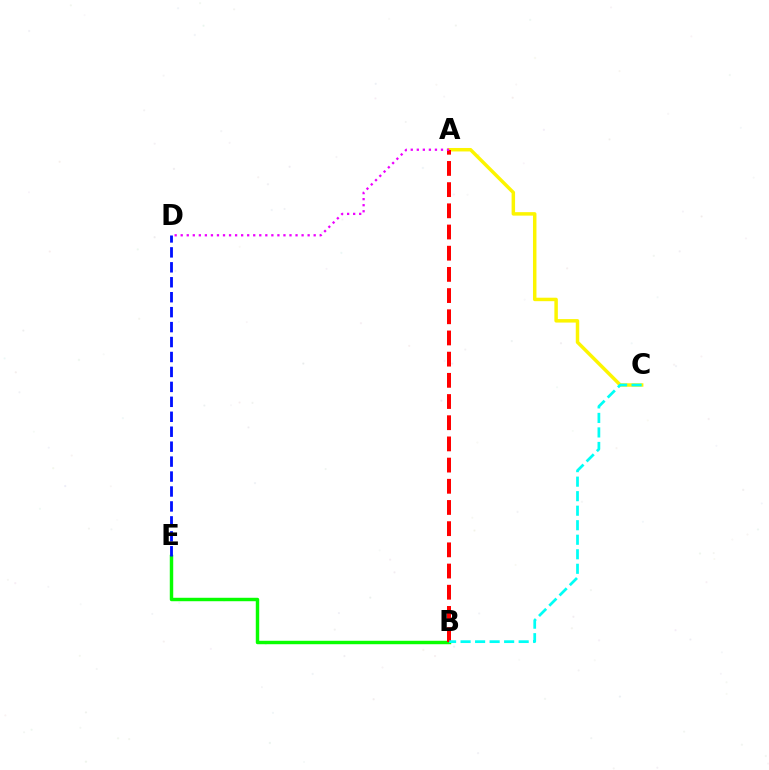{('A', 'C'): [{'color': '#fcf500', 'line_style': 'solid', 'thickness': 2.5}], ('B', 'E'): [{'color': '#08ff00', 'line_style': 'solid', 'thickness': 2.48}], ('D', 'E'): [{'color': '#0010ff', 'line_style': 'dashed', 'thickness': 2.03}], ('A', 'B'): [{'color': '#ff0000', 'line_style': 'dashed', 'thickness': 2.88}], ('B', 'C'): [{'color': '#00fff6', 'line_style': 'dashed', 'thickness': 1.97}], ('A', 'D'): [{'color': '#ee00ff', 'line_style': 'dotted', 'thickness': 1.64}]}